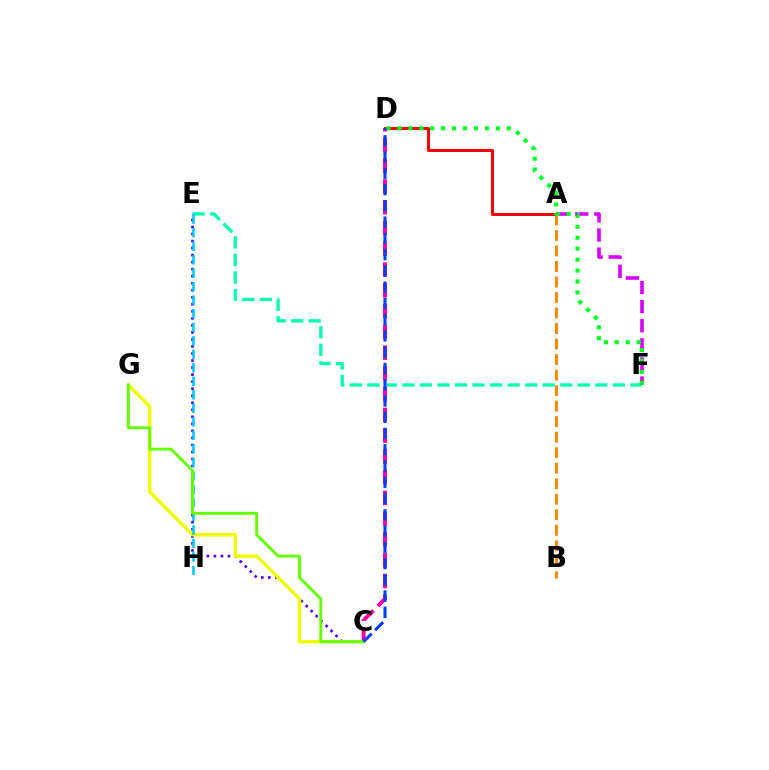{('E', 'F'): [{'color': '#00ffaf', 'line_style': 'dashed', 'thickness': 2.38}], ('A', 'F'): [{'color': '#d600ff', 'line_style': 'dashed', 'thickness': 2.6}], ('C', 'E'): [{'color': '#4f00ff', 'line_style': 'dotted', 'thickness': 1.91}], ('C', 'G'): [{'color': '#eeff00', 'line_style': 'solid', 'thickness': 2.44}, {'color': '#66ff00', 'line_style': 'solid', 'thickness': 2.1}], ('A', 'B'): [{'color': '#ff8800', 'line_style': 'dashed', 'thickness': 2.11}], ('E', 'H'): [{'color': '#00c7ff', 'line_style': 'dashed', 'thickness': 1.84}], ('C', 'D'): [{'color': '#ff00a0', 'line_style': 'dashed', 'thickness': 2.82}, {'color': '#003fff', 'line_style': 'dashed', 'thickness': 2.21}], ('A', 'D'): [{'color': '#ff0000', 'line_style': 'solid', 'thickness': 2.18}], ('D', 'F'): [{'color': '#00ff27', 'line_style': 'dotted', 'thickness': 2.97}]}